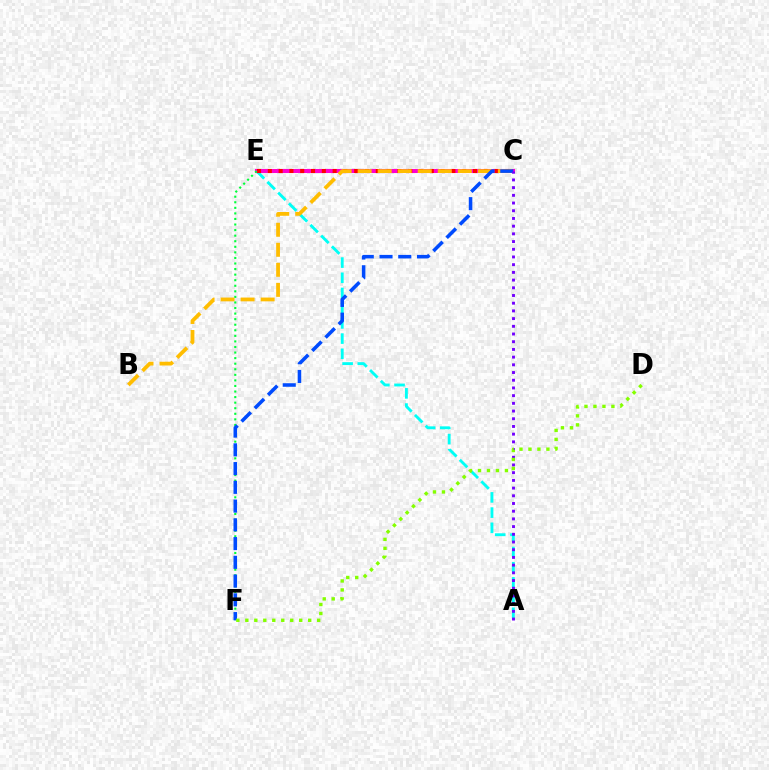{('A', 'E'): [{'color': '#00fff6', 'line_style': 'dashed', 'thickness': 2.07}], ('C', 'E'): [{'color': '#ff00cf', 'line_style': 'solid', 'thickness': 2.92}, {'color': '#ff0000', 'line_style': 'dotted', 'thickness': 2.93}], ('E', 'F'): [{'color': '#00ff39', 'line_style': 'dotted', 'thickness': 1.51}], ('B', 'C'): [{'color': '#ffbd00', 'line_style': 'dashed', 'thickness': 2.72}], ('C', 'F'): [{'color': '#004bff', 'line_style': 'dashed', 'thickness': 2.55}], ('A', 'C'): [{'color': '#7200ff', 'line_style': 'dotted', 'thickness': 2.09}], ('D', 'F'): [{'color': '#84ff00', 'line_style': 'dotted', 'thickness': 2.44}]}